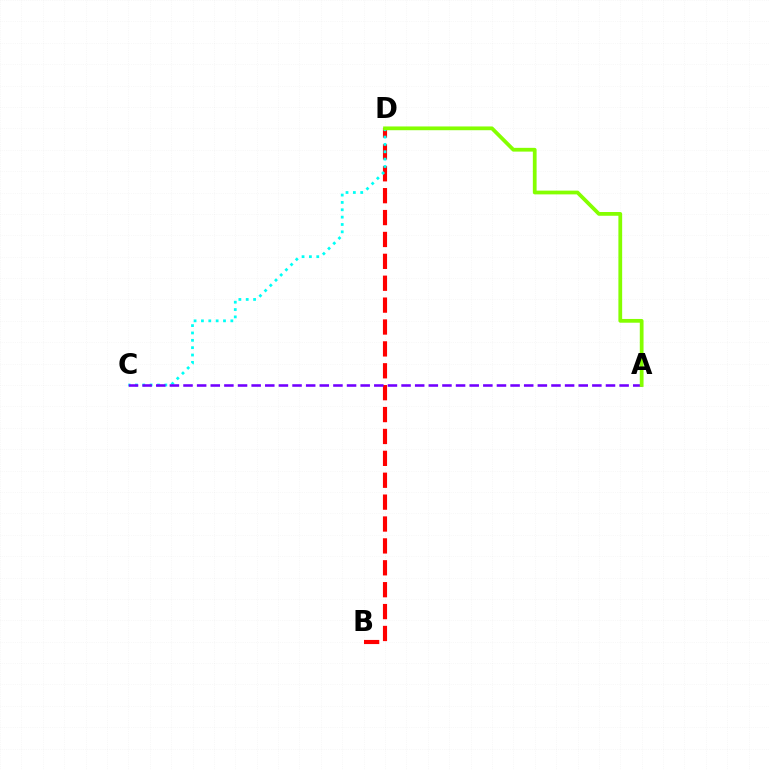{('B', 'D'): [{'color': '#ff0000', 'line_style': 'dashed', 'thickness': 2.97}], ('C', 'D'): [{'color': '#00fff6', 'line_style': 'dotted', 'thickness': 2.0}], ('A', 'C'): [{'color': '#7200ff', 'line_style': 'dashed', 'thickness': 1.85}], ('A', 'D'): [{'color': '#84ff00', 'line_style': 'solid', 'thickness': 2.71}]}